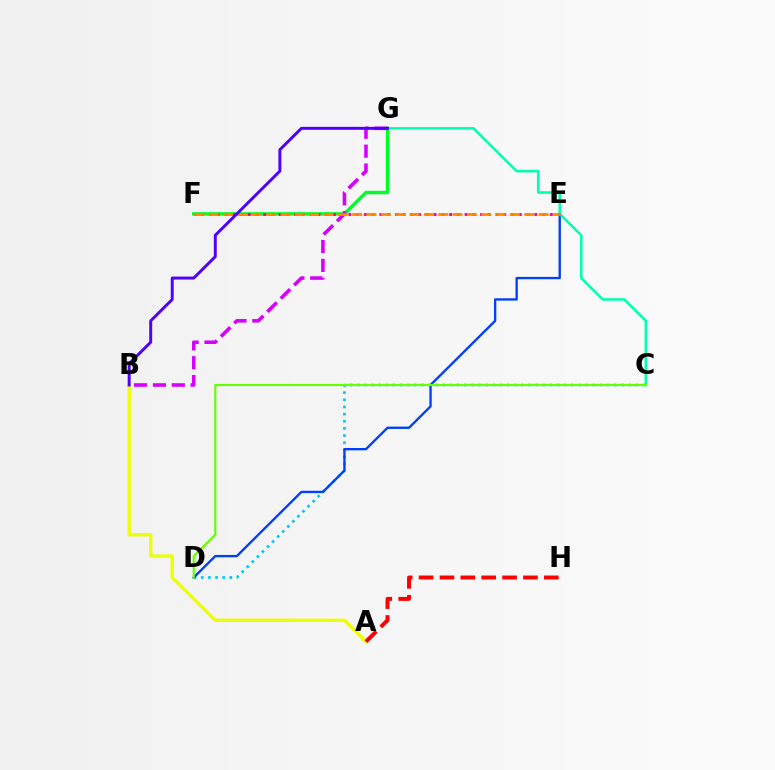{('F', 'G'): [{'color': '#00ff27', 'line_style': 'solid', 'thickness': 2.48}], ('A', 'B'): [{'color': '#eeff00', 'line_style': 'solid', 'thickness': 2.41}], ('C', 'D'): [{'color': '#00c7ff', 'line_style': 'dotted', 'thickness': 1.94}, {'color': '#66ff00', 'line_style': 'solid', 'thickness': 1.55}], ('A', 'H'): [{'color': '#ff0000', 'line_style': 'dashed', 'thickness': 2.84}], ('D', 'E'): [{'color': '#003fff', 'line_style': 'solid', 'thickness': 1.69}], ('C', 'G'): [{'color': '#00ffaf', 'line_style': 'solid', 'thickness': 1.82}], ('E', 'F'): [{'color': '#ff00a0', 'line_style': 'dotted', 'thickness': 2.1}, {'color': '#ff8800', 'line_style': 'dashed', 'thickness': 1.95}], ('B', 'G'): [{'color': '#d600ff', 'line_style': 'dashed', 'thickness': 2.56}, {'color': '#4f00ff', 'line_style': 'solid', 'thickness': 2.12}]}